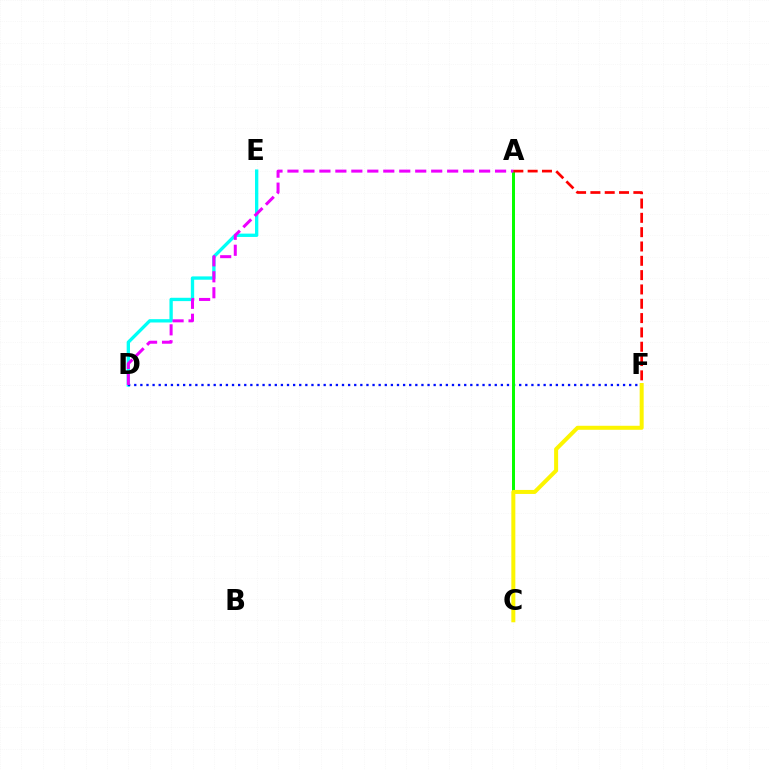{('D', 'E'): [{'color': '#00fff6', 'line_style': 'solid', 'thickness': 2.4}], ('D', 'F'): [{'color': '#0010ff', 'line_style': 'dotted', 'thickness': 1.66}], ('A', 'C'): [{'color': '#08ff00', 'line_style': 'solid', 'thickness': 2.16}], ('A', 'F'): [{'color': '#ff0000', 'line_style': 'dashed', 'thickness': 1.95}], ('C', 'F'): [{'color': '#fcf500', 'line_style': 'solid', 'thickness': 2.88}], ('A', 'D'): [{'color': '#ee00ff', 'line_style': 'dashed', 'thickness': 2.17}]}